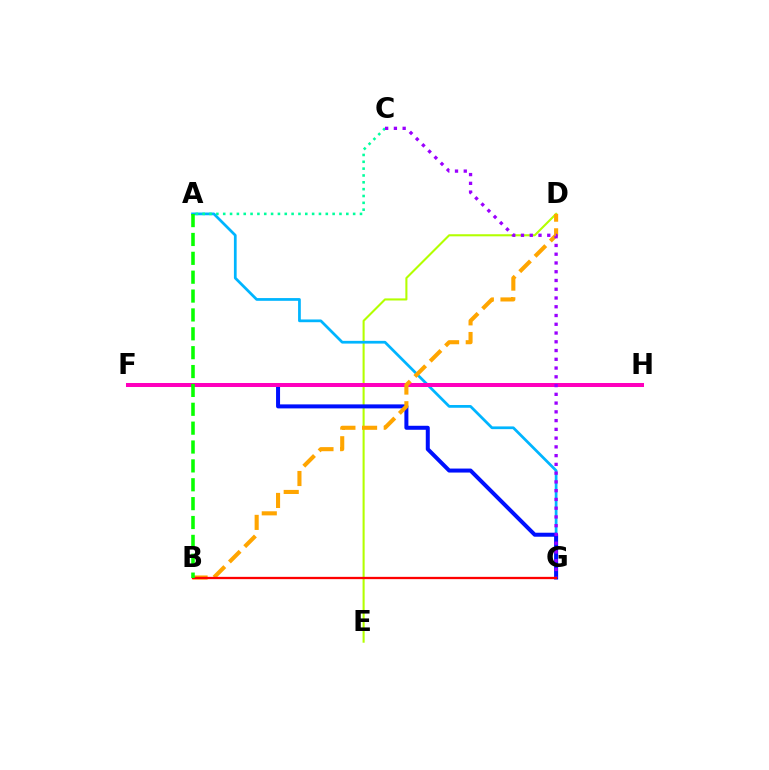{('D', 'E'): [{'color': '#b3ff00', 'line_style': 'solid', 'thickness': 1.5}], ('A', 'G'): [{'color': '#00b5ff', 'line_style': 'solid', 'thickness': 1.97}], ('F', 'G'): [{'color': '#0010ff', 'line_style': 'solid', 'thickness': 2.88}], ('A', 'C'): [{'color': '#00ff9d', 'line_style': 'dotted', 'thickness': 1.86}], ('F', 'H'): [{'color': '#ff00bd', 'line_style': 'solid', 'thickness': 2.89}], ('B', 'D'): [{'color': '#ffa500', 'line_style': 'dashed', 'thickness': 2.94}], ('C', 'G'): [{'color': '#9b00ff', 'line_style': 'dotted', 'thickness': 2.38}], ('B', 'G'): [{'color': '#ff0000', 'line_style': 'solid', 'thickness': 1.65}], ('A', 'B'): [{'color': '#08ff00', 'line_style': 'dashed', 'thickness': 2.56}]}